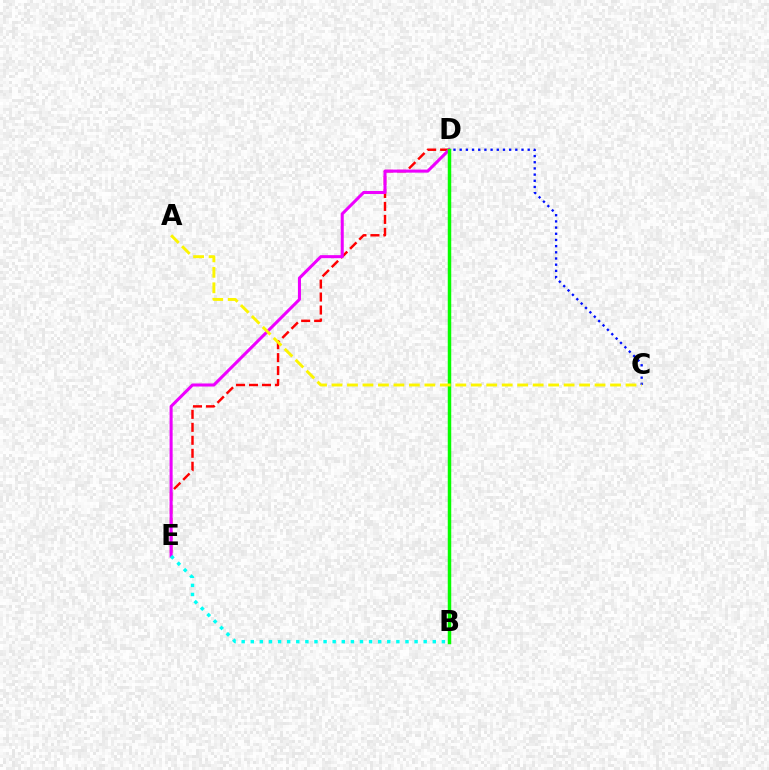{('D', 'E'): [{'color': '#ff0000', 'line_style': 'dashed', 'thickness': 1.76}, {'color': '#ee00ff', 'line_style': 'solid', 'thickness': 2.2}], ('C', 'D'): [{'color': '#0010ff', 'line_style': 'dotted', 'thickness': 1.68}], ('B', 'E'): [{'color': '#00fff6', 'line_style': 'dotted', 'thickness': 2.47}], ('B', 'D'): [{'color': '#08ff00', 'line_style': 'solid', 'thickness': 2.5}], ('A', 'C'): [{'color': '#fcf500', 'line_style': 'dashed', 'thickness': 2.1}]}